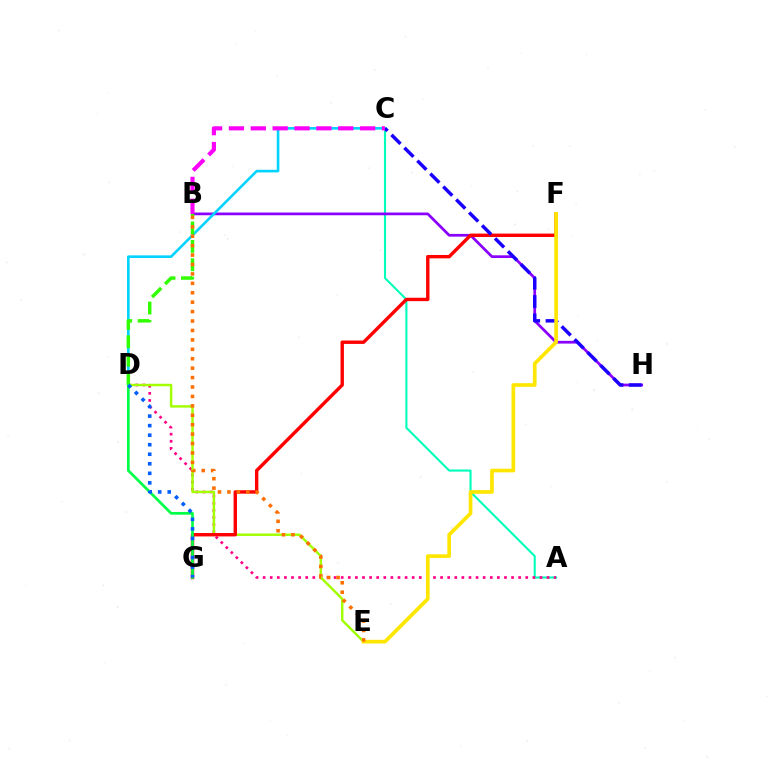{('A', 'C'): [{'color': '#00ffbb', 'line_style': 'solid', 'thickness': 1.52}], ('A', 'D'): [{'color': '#ff0088', 'line_style': 'dotted', 'thickness': 1.93}], ('D', 'E'): [{'color': '#a2ff00', 'line_style': 'solid', 'thickness': 1.77}], ('B', 'H'): [{'color': '#8a00ff', 'line_style': 'solid', 'thickness': 1.96}], ('F', 'G'): [{'color': '#ff0000', 'line_style': 'solid', 'thickness': 2.45}], ('C', 'D'): [{'color': '#00d3ff', 'line_style': 'solid', 'thickness': 1.88}], ('C', 'H'): [{'color': '#1900ff', 'line_style': 'dashed', 'thickness': 2.49}], ('B', 'C'): [{'color': '#fa00f9', 'line_style': 'dashed', 'thickness': 2.97}], ('B', 'D'): [{'color': '#31ff00', 'line_style': 'dashed', 'thickness': 2.5}], ('D', 'G'): [{'color': '#00ff45', 'line_style': 'solid', 'thickness': 1.94}, {'color': '#005dff', 'line_style': 'dotted', 'thickness': 2.59}], ('E', 'F'): [{'color': '#ffe600', 'line_style': 'solid', 'thickness': 2.65}], ('B', 'E'): [{'color': '#ff7000', 'line_style': 'dotted', 'thickness': 2.56}]}